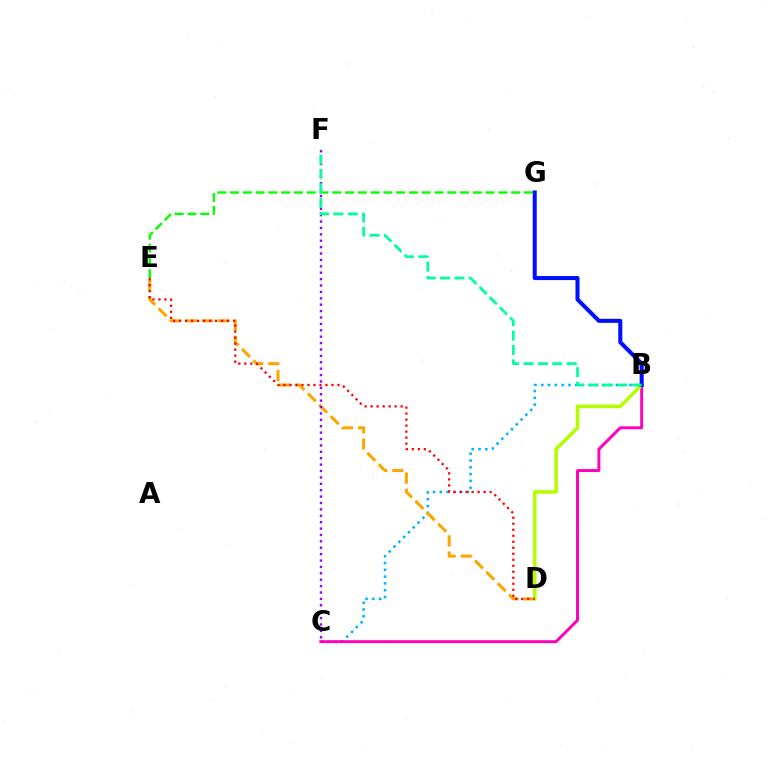{('B', 'C'): [{'color': '#00b5ff', 'line_style': 'dotted', 'thickness': 1.84}, {'color': '#ff00bd', 'line_style': 'solid', 'thickness': 2.12}], ('D', 'E'): [{'color': '#ffa500', 'line_style': 'dashed', 'thickness': 2.19}, {'color': '#ff0000', 'line_style': 'dotted', 'thickness': 1.63}], ('E', 'G'): [{'color': '#08ff00', 'line_style': 'dashed', 'thickness': 1.74}], ('B', 'D'): [{'color': '#b3ff00', 'line_style': 'solid', 'thickness': 2.55}], ('C', 'F'): [{'color': '#9b00ff', 'line_style': 'dotted', 'thickness': 1.74}], ('B', 'G'): [{'color': '#0010ff', 'line_style': 'solid', 'thickness': 2.92}], ('B', 'F'): [{'color': '#00ff9d', 'line_style': 'dashed', 'thickness': 1.96}]}